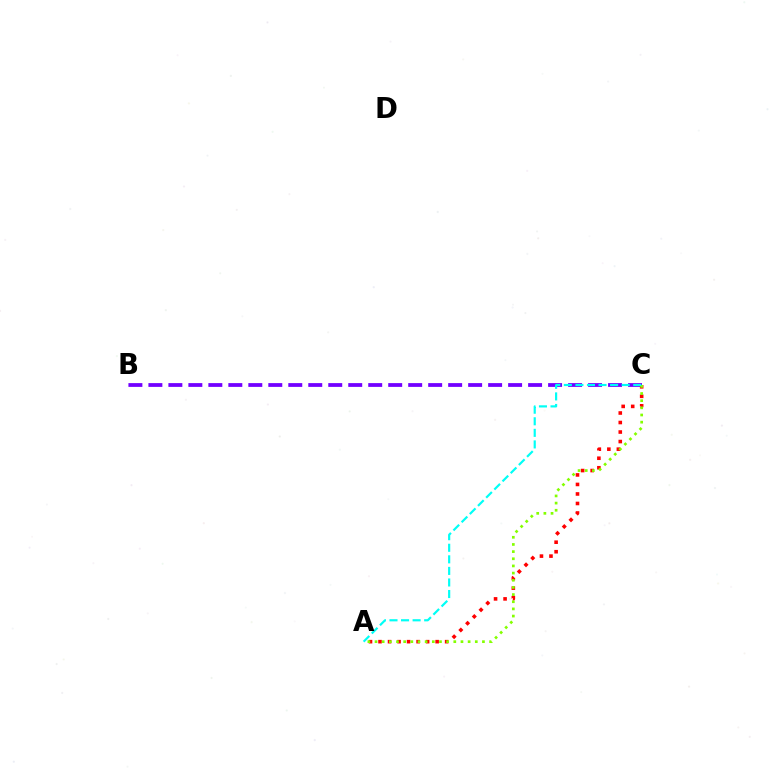{('B', 'C'): [{'color': '#7200ff', 'line_style': 'dashed', 'thickness': 2.71}], ('A', 'C'): [{'color': '#ff0000', 'line_style': 'dotted', 'thickness': 2.59}, {'color': '#84ff00', 'line_style': 'dotted', 'thickness': 1.95}, {'color': '#00fff6', 'line_style': 'dashed', 'thickness': 1.57}]}